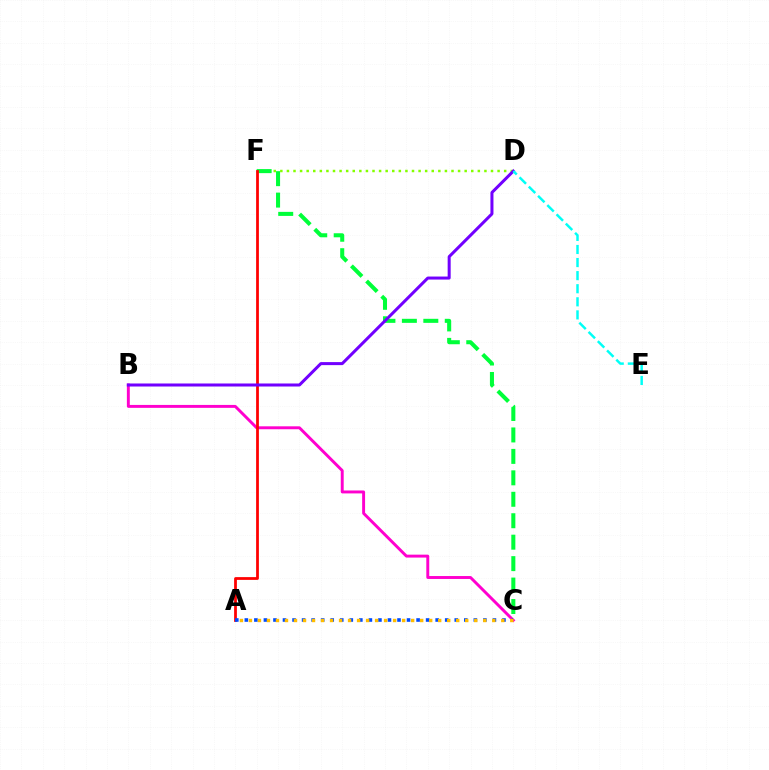{('D', 'F'): [{'color': '#84ff00', 'line_style': 'dotted', 'thickness': 1.79}], ('C', 'F'): [{'color': '#00ff39', 'line_style': 'dashed', 'thickness': 2.91}], ('B', 'C'): [{'color': '#ff00cf', 'line_style': 'solid', 'thickness': 2.11}], ('A', 'F'): [{'color': '#ff0000', 'line_style': 'solid', 'thickness': 1.99}], ('A', 'C'): [{'color': '#004bff', 'line_style': 'dotted', 'thickness': 2.59}, {'color': '#ffbd00', 'line_style': 'dotted', 'thickness': 2.45}], ('B', 'D'): [{'color': '#7200ff', 'line_style': 'solid', 'thickness': 2.18}], ('D', 'E'): [{'color': '#00fff6', 'line_style': 'dashed', 'thickness': 1.78}]}